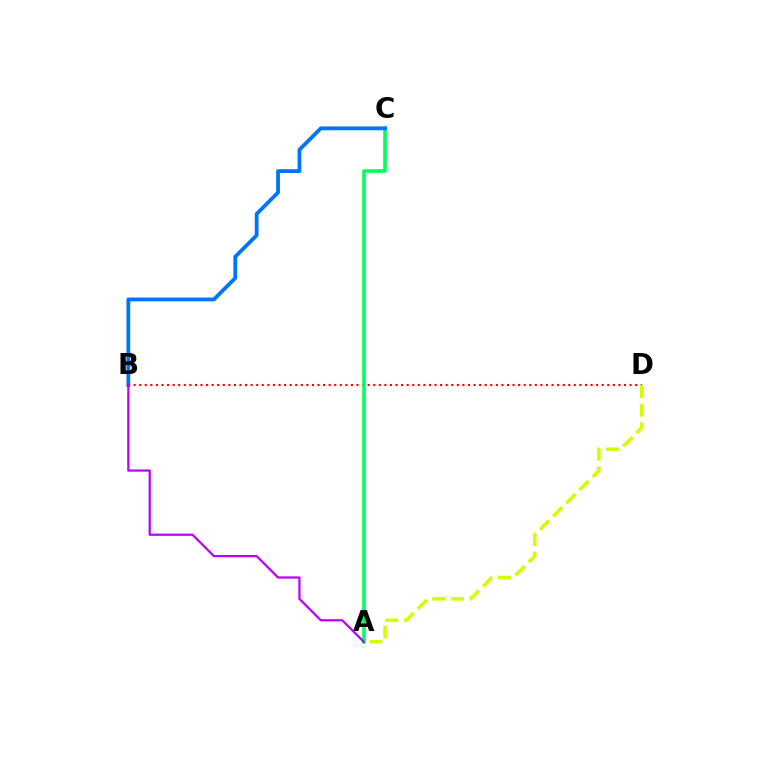{('B', 'D'): [{'color': '#ff0000', 'line_style': 'dotted', 'thickness': 1.51}], ('A', 'C'): [{'color': '#00ff5c', 'line_style': 'solid', 'thickness': 2.57}], ('B', 'C'): [{'color': '#0074ff', 'line_style': 'solid', 'thickness': 2.74}], ('A', 'D'): [{'color': '#d1ff00', 'line_style': 'dashed', 'thickness': 2.53}], ('A', 'B'): [{'color': '#b900ff', 'line_style': 'solid', 'thickness': 1.61}]}